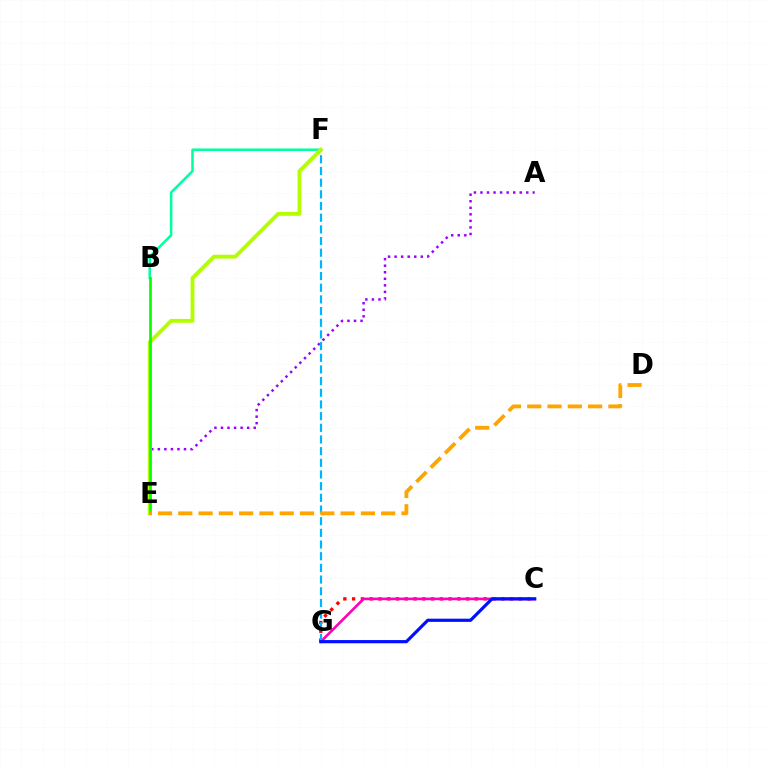{('B', 'F'): [{'color': '#00ff9d', 'line_style': 'solid', 'thickness': 1.81}], ('A', 'E'): [{'color': '#9b00ff', 'line_style': 'dotted', 'thickness': 1.78}], ('C', 'G'): [{'color': '#ff0000', 'line_style': 'dotted', 'thickness': 2.38}, {'color': '#ff00bd', 'line_style': 'solid', 'thickness': 1.91}, {'color': '#0010ff', 'line_style': 'solid', 'thickness': 2.3}], ('F', 'G'): [{'color': '#00b5ff', 'line_style': 'dashed', 'thickness': 1.59}], ('E', 'F'): [{'color': '#b3ff00', 'line_style': 'solid', 'thickness': 2.77}], ('B', 'E'): [{'color': '#08ff00', 'line_style': 'solid', 'thickness': 1.95}], ('D', 'E'): [{'color': '#ffa500', 'line_style': 'dashed', 'thickness': 2.76}]}